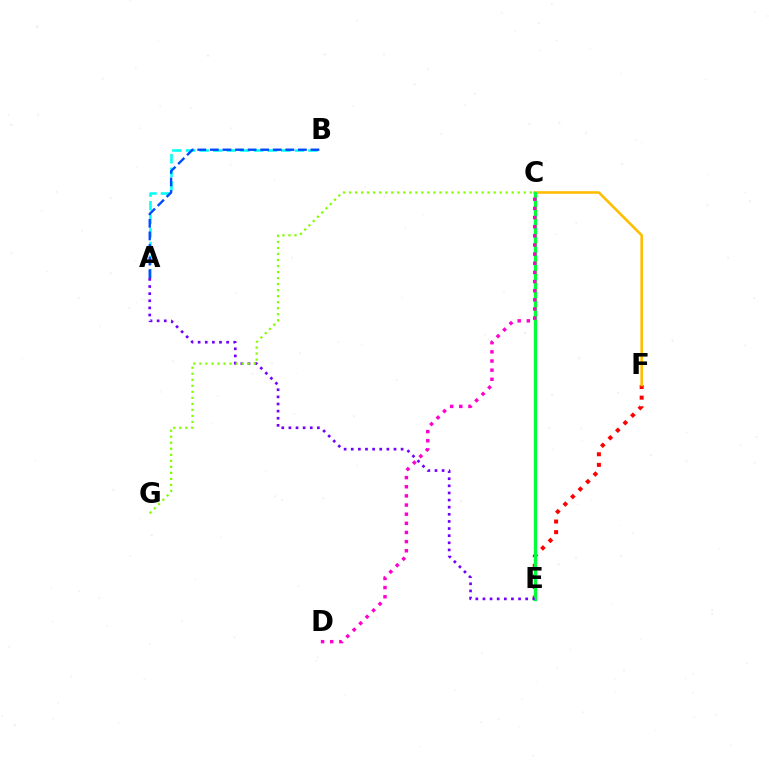{('E', 'F'): [{'color': '#ff0000', 'line_style': 'dotted', 'thickness': 2.89}], ('C', 'F'): [{'color': '#ffbd00', 'line_style': 'solid', 'thickness': 1.87}], ('C', 'E'): [{'color': '#00ff39', 'line_style': 'solid', 'thickness': 2.41}], ('A', 'B'): [{'color': '#00fff6', 'line_style': 'dashed', 'thickness': 1.85}, {'color': '#004bff', 'line_style': 'dashed', 'thickness': 1.71}], ('A', 'E'): [{'color': '#7200ff', 'line_style': 'dotted', 'thickness': 1.93}], ('C', 'D'): [{'color': '#ff00cf', 'line_style': 'dotted', 'thickness': 2.48}], ('C', 'G'): [{'color': '#84ff00', 'line_style': 'dotted', 'thickness': 1.64}]}